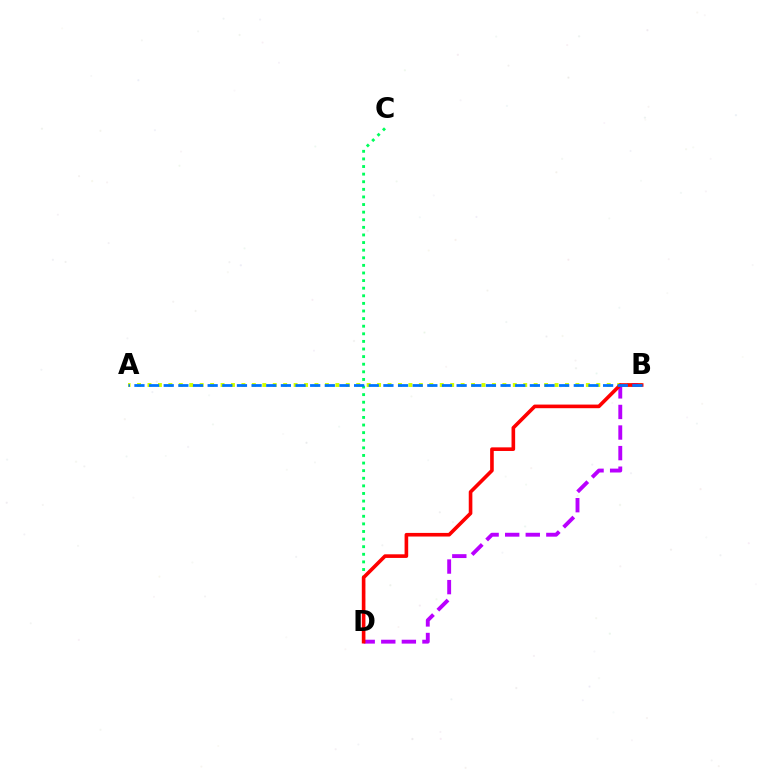{('C', 'D'): [{'color': '#00ff5c', 'line_style': 'dotted', 'thickness': 2.07}], ('B', 'D'): [{'color': '#b900ff', 'line_style': 'dashed', 'thickness': 2.8}, {'color': '#ff0000', 'line_style': 'solid', 'thickness': 2.61}], ('A', 'B'): [{'color': '#d1ff00', 'line_style': 'dotted', 'thickness': 2.84}, {'color': '#0074ff', 'line_style': 'dashed', 'thickness': 1.99}]}